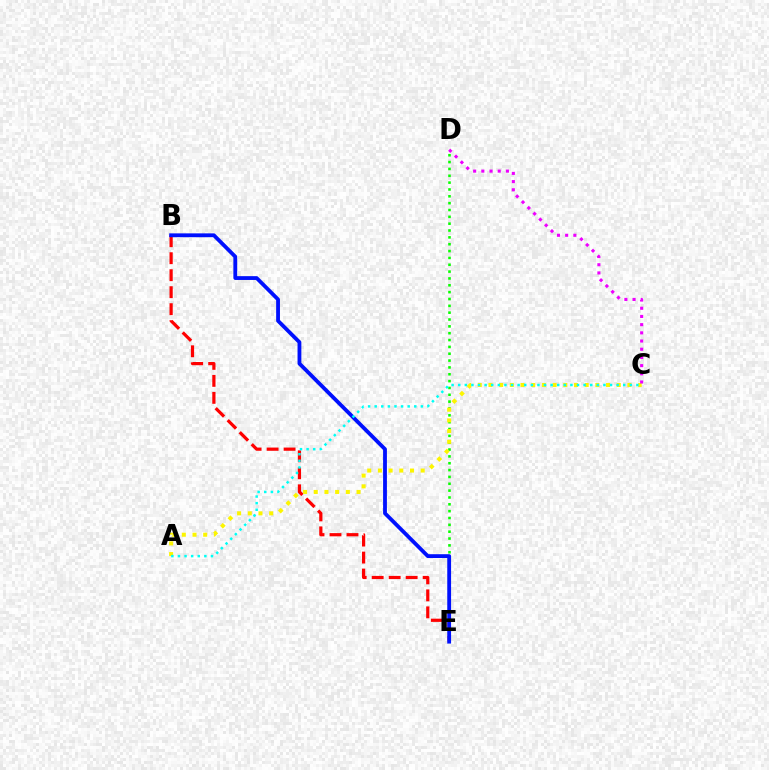{('D', 'E'): [{'color': '#08ff00', 'line_style': 'dotted', 'thickness': 1.86}], ('B', 'E'): [{'color': '#ff0000', 'line_style': 'dashed', 'thickness': 2.31}, {'color': '#0010ff', 'line_style': 'solid', 'thickness': 2.75}], ('A', 'C'): [{'color': '#fcf500', 'line_style': 'dotted', 'thickness': 2.9}, {'color': '#00fff6', 'line_style': 'dotted', 'thickness': 1.79}], ('C', 'D'): [{'color': '#ee00ff', 'line_style': 'dotted', 'thickness': 2.23}]}